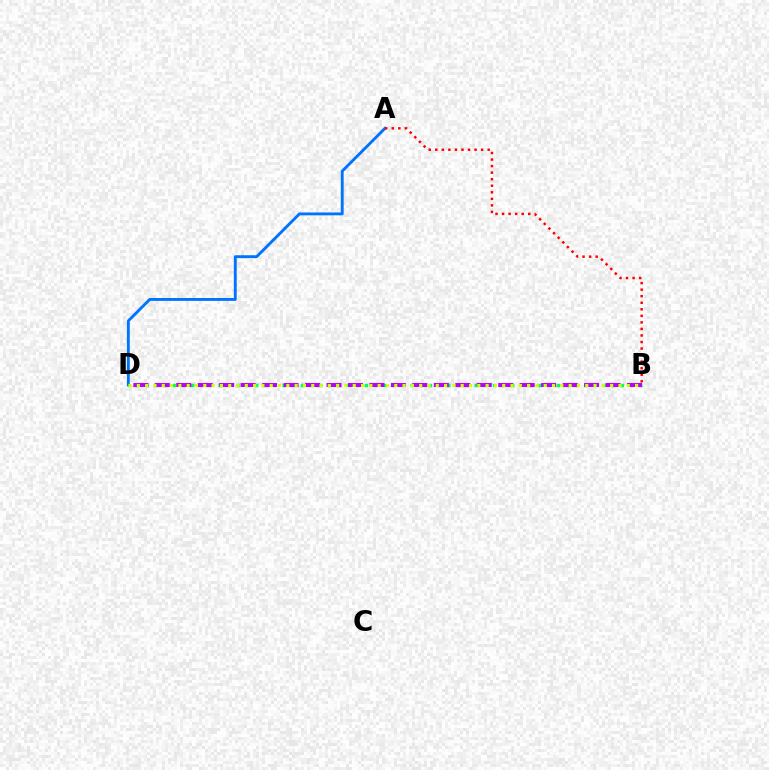{('A', 'D'): [{'color': '#0074ff', 'line_style': 'solid', 'thickness': 2.08}], ('B', 'D'): [{'color': '#00ff5c', 'line_style': 'dotted', 'thickness': 2.48}, {'color': '#b900ff', 'line_style': 'dashed', 'thickness': 2.92}, {'color': '#d1ff00', 'line_style': 'dotted', 'thickness': 2.26}], ('A', 'B'): [{'color': '#ff0000', 'line_style': 'dotted', 'thickness': 1.78}]}